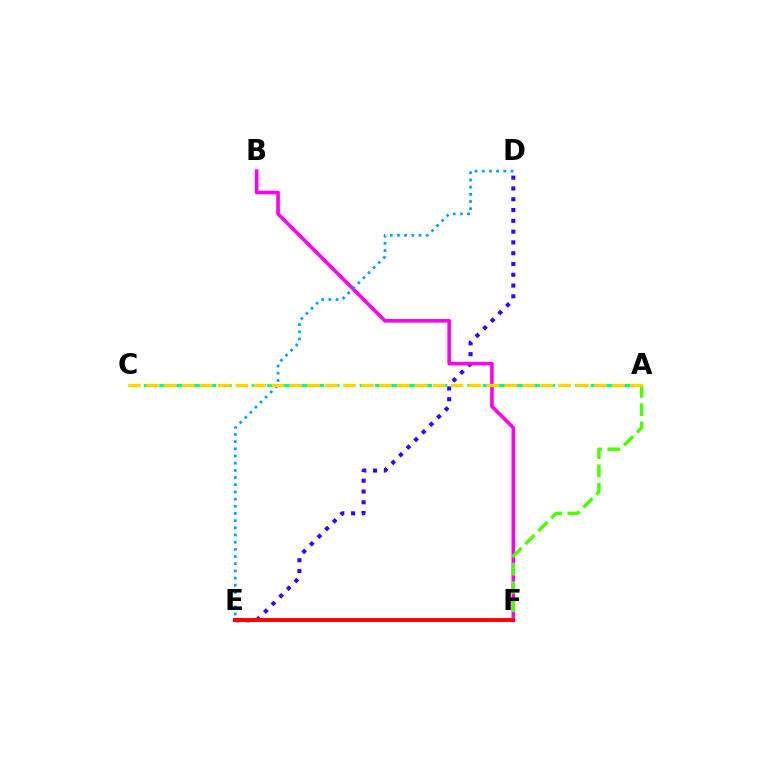{('D', 'E'): [{'color': '#3700ff', 'line_style': 'dotted', 'thickness': 2.93}, {'color': '#009eff', 'line_style': 'dotted', 'thickness': 1.95}], ('B', 'F'): [{'color': '#ff00ed', 'line_style': 'solid', 'thickness': 2.6}], ('A', 'C'): [{'color': '#00ff86', 'line_style': 'dashed', 'thickness': 2.09}, {'color': '#ffd500', 'line_style': 'dashed', 'thickness': 2.43}], ('A', 'F'): [{'color': '#4fff00', 'line_style': 'dashed', 'thickness': 2.48}], ('E', 'F'): [{'color': '#ff0000', 'line_style': 'solid', 'thickness': 2.83}]}